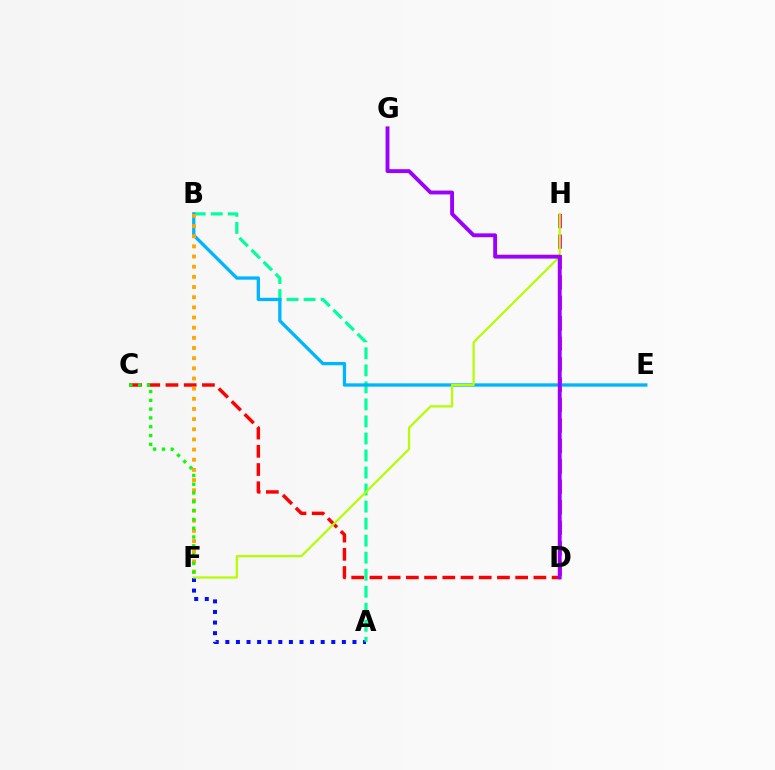{('D', 'H'): [{'color': '#ff00bd', 'line_style': 'dashed', 'thickness': 2.78}], ('A', 'F'): [{'color': '#0010ff', 'line_style': 'dotted', 'thickness': 2.88}], ('A', 'B'): [{'color': '#00ff9d', 'line_style': 'dashed', 'thickness': 2.31}], ('C', 'D'): [{'color': '#ff0000', 'line_style': 'dashed', 'thickness': 2.48}], ('B', 'E'): [{'color': '#00b5ff', 'line_style': 'solid', 'thickness': 2.38}], ('B', 'F'): [{'color': '#ffa500', 'line_style': 'dotted', 'thickness': 2.76}], ('F', 'H'): [{'color': '#b3ff00', 'line_style': 'solid', 'thickness': 1.6}], ('D', 'G'): [{'color': '#9b00ff', 'line_style': 'solid', 'thickness': 2.78}], ('C', 'F'): [{'color': '#08ff00', 'line_style': 'dotted', 'thickness': 2.39}]}